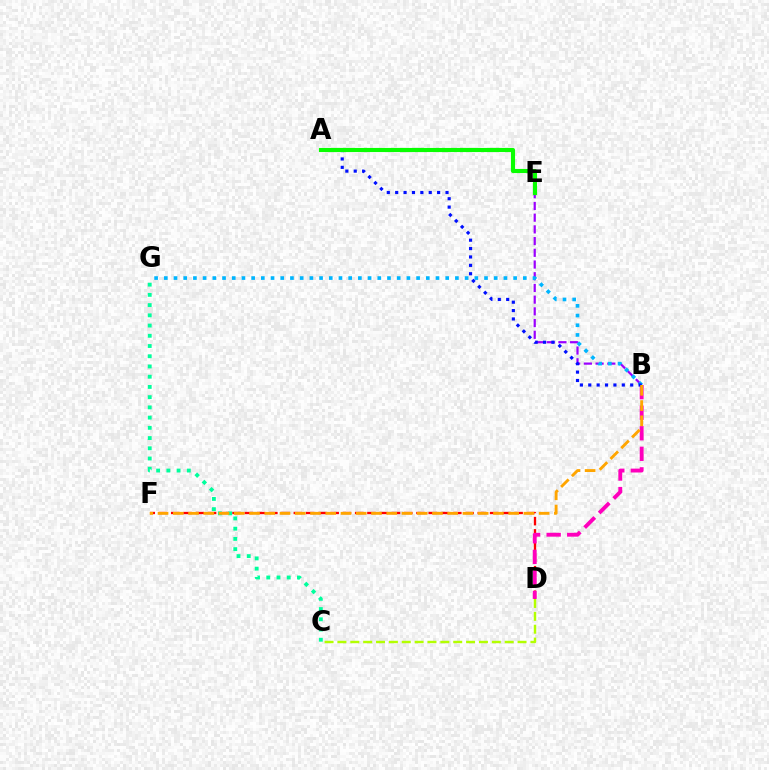{('B', 'E'): [{'color': '#9b00ff', 'line_style': 'dashed', 'thickness': 1.59}], ('B', 'G'): [{'color': '#00b5ff', 'line_style': 'dotted', 'thickness': 2.64}], ('D', 'F'): [{'color': '#ff0000', 'line_style': 'dashed', 'thickness': 1.67}], ('B', 'D'): [{'color': '#ff00bd', 'line_style': 'dashed', 'thickness': 2.79}], ('C', 'G'): [{'color': '#00ff9d', 'line_style': 'dotted', 'thickness': 2.78}], ('A', 'B'): [{'color': '#0010ff', 'line_style': 'dotted', 'thickness': 2.28}], ('B', 'F'): [{'color': '#ffa500', 'line_style': 'dashed', 'thickness': 2.07}], ('A', 'E'): [{'color': '#08ff00', 'line_style': 'solid', 'thickness': 2.97}], ('C', 'D'): [{'color': '#b3ff00', 'line_style': 'dashed', 'thickness': 1.75}]}